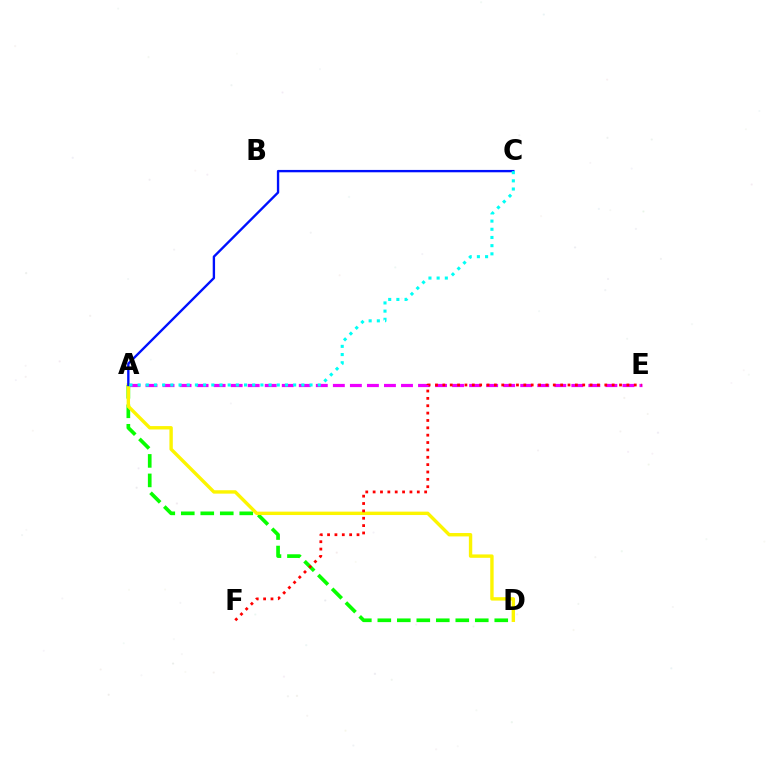{('A', 'D'): [{'color': '#08ff00', 'line_style': 'dashed', 'thickness': 2.65}, {'color': '#fcf500', 'line_style': 'solid', 'thickness': 2.44}], ('A', 'E'): [{'color': '#ee00ff', 'line_style': 'dashed', 'thickness': 2.31}], ('A', 'C'): [{'color': '#0010ff', 'line_style': 'solid', 'thickness': 1.7}, {'color': '#00fff6', 'line_style': 'dotted', 'thickness': 2.22}], ('E', 'F'): [{'color': '#ff0000', 'line_style': 'dotted', 'thickness': 2.0}]}